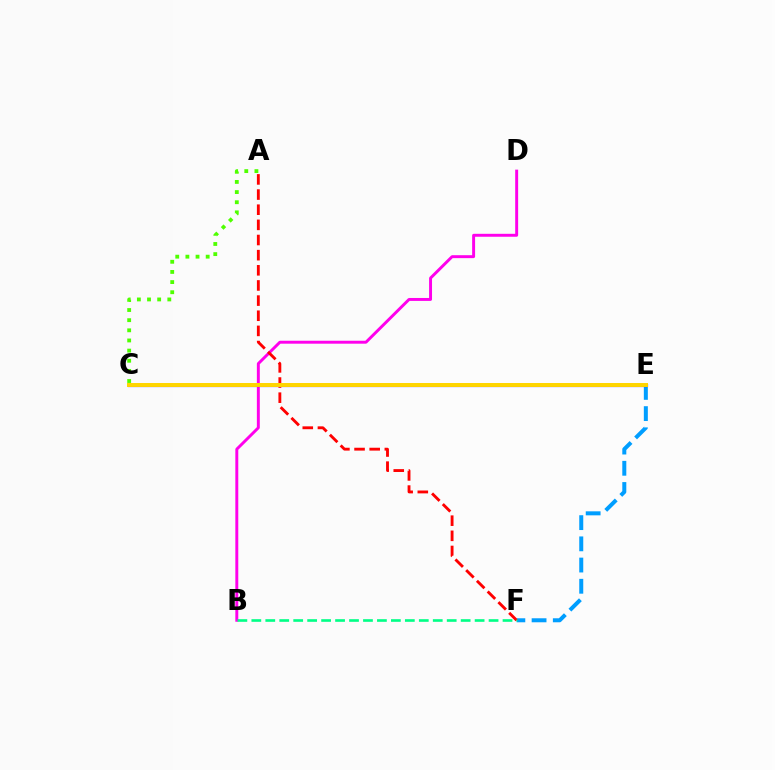{('E', 'F'): [{'color': '#009eff', 'line_style': 'dashed', 'thickness': 2.88}], ('B', 'D'): [{'color': '#ff00ed', 'line_style': 'solid', 'thickness': 2.12}], ('A', 'F'): [{'color': '#ff0000', 'line_style': 'dashed', 'thickness': 2.06}], ('B', 'F'): [{'color': '#00ff86', 'line_style': 'dashed', 'thickness': 1.9}], ('C', 'E'): [{'color': '#3700ff', 'line_style': 'solid', 'thickness': 2.28}, {'color': '#ffd500', 'line_style': 'solid', 'thickness': 2.86}], ('A', 'C'): [{'color': '#4fff00', 'line_style': 'dotted', 'thickness': 2.76}]}